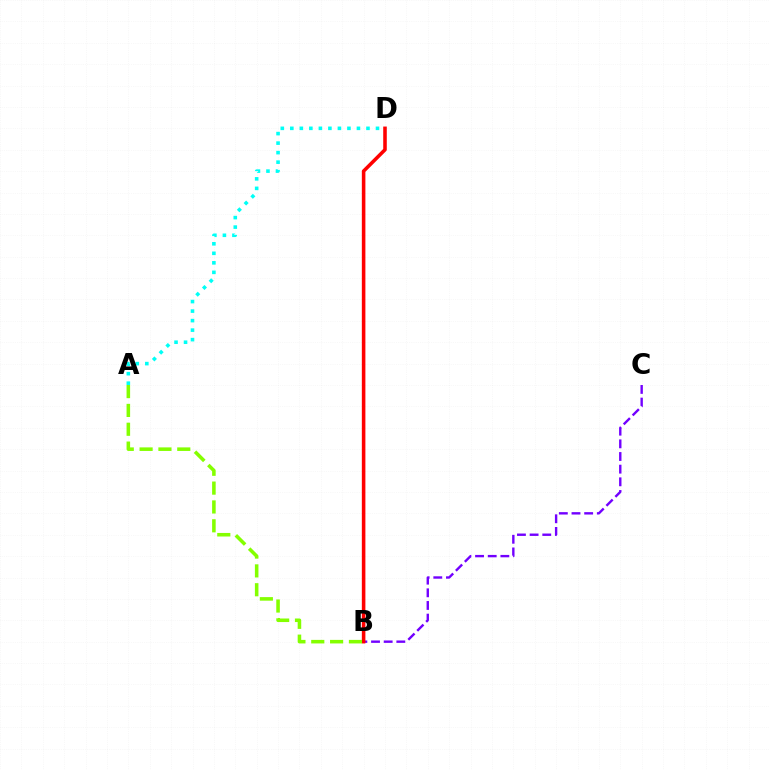{('A', 'D'): [{'color': '#00fff6', 'line_style': 'dotted', 'thickness': 2.59}], ('B', 'C'): [{'color': '#7200ff', 'line_style': 'dashed', 'thickness': 1.72}], ('B', 'D'): [{'color': '#ff0000', 'line_style': 'solid', 'thickness': 2.56}], ('A', 'B'): [{'color': '#84ff00', 'line_style': 'dashed', 'thickness': 2.56}]}